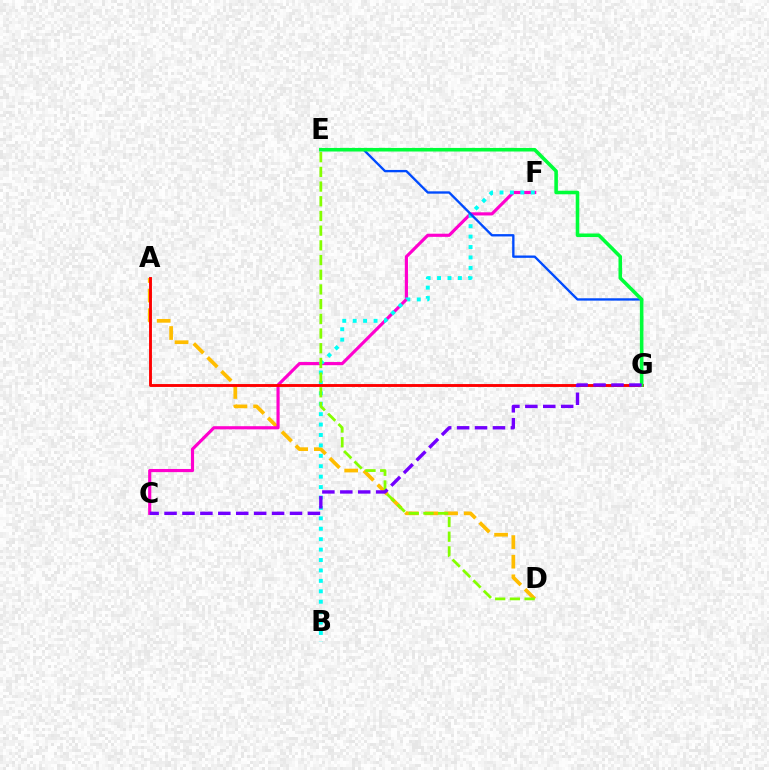{('A', 'D'): [{'color': '#ffbd00', 'line_style': 'dashed', 'thickness': 2.66}], ('C', 'F'): [{'color': '#ff00cf', 'line_style': 'solid', 'thickness': 2.27}], ('B', 'F'): [{'color': '#00fff6', 'line_style': 'dotted', 'thickness': 2.83}], ('E', 'G'): [{'color': '#004bff', 'line_style': 'solid', 'thickness': 1.69}, {'color': '#00ff39', 'line_style': 'solid', 'thickness': 2.57}], ('A', 'G'): [{'color': '#ff0000', 'line_style': 'solid', 'thickness': 2.08}], ('D', 'E'): [{'color': '#84ff00', 'line_style': 'dashed', 'thickness': 2.0}], ('C', 'G'): [{'color': '#7200ff', 'line_style': 'dashed', 'thickness': 2.43}]}